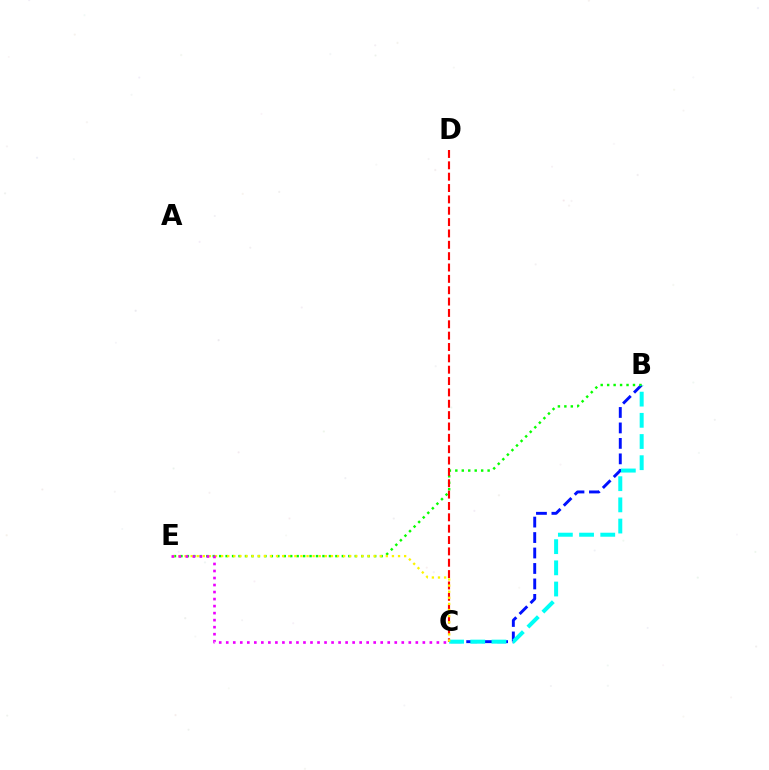{('B', 'C'): [{'color': '#0010ff', 'line_style': 'dashed', 'thickness': 2.1}, {'color': '#00fff6', 'line_style': 'dashed', 'thickness': 2.88}], ('B', 'E'): [{'color': '#08ff00', 'line_style': 'dotted', 'thickness': 1.75}], ('C', 'D'): [{'color': '#ff0000', 'line_style': 'dashed', 'thickness': 1.54}], ('C', 'E'): [{'color': '#fcf500', 'line_style': 'dotted', 'thickness': 1.66}, {'color': '#ee00ff', 'line_style': 'dotted', 'thickness': 1.91}]}